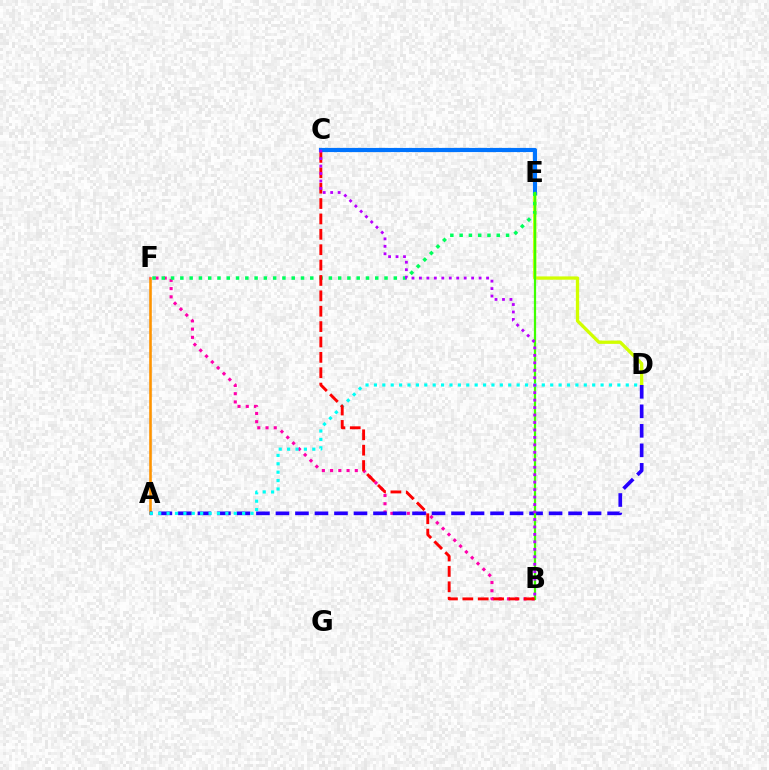{('D', 'E'): [{'color': '#d1ff00', 'line_style': 'solid', 'thickness': 2.37}], ('A', 'F'): [{'color': '#ff9400', 'line_style': 'solid', 'thickness': 1.88}], ('B', 'F'): [{'color': '#ff00ac', 'line_style': 'dotted', 'thickness': 2.24}], ('A', 'D'): [{'color': '#2500ff', 'line_style': 'dashed', 'thickness': 2.65}, {'color': '#00fff6', 'line_style': 'dotted', 'thickness': 2.28}], ('C', 'E'): [{'color': '#0074ff', 'line_style': 'solid', 'thickness': 2.99}], ('E', 'F'): [{'color': '#00ff5c', 'line_style': 'dotted', 'thickness': 2.52}], ('B', 'E'): [{'color': '#3dff00', 'line_style': 'solid', 'thickness': 1.62}], ('B', 'C'): [{'color': '#ff0000', 'line_style': 'dashed', 'thickness': 2.09}, {'color': '#b900ff', 'line_style': 'dotted', 'thickness': 2.03}]}